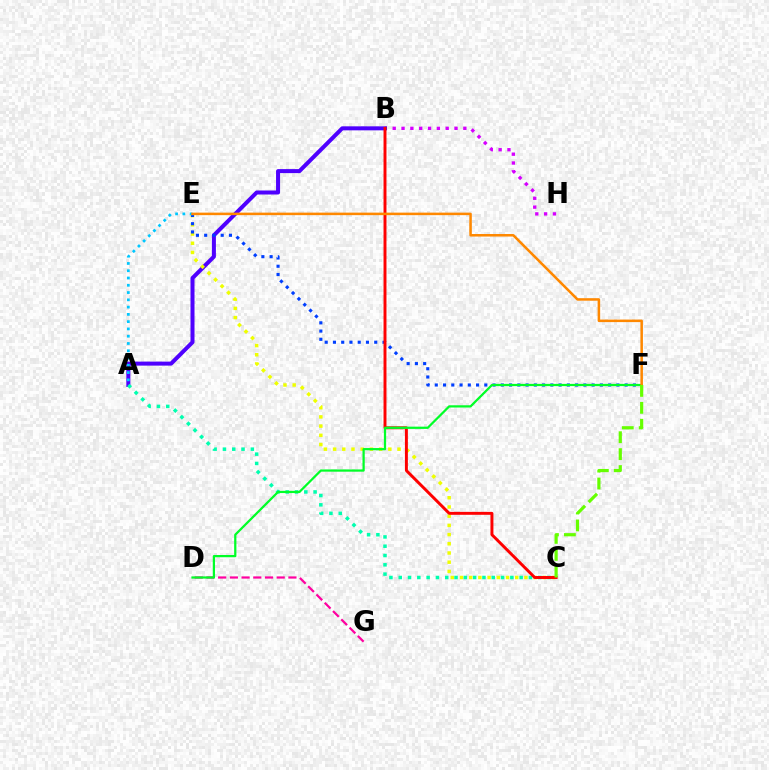{('B', 'H'): [{'color': '#d600ff', 'line_style': 'dotted', 'thickness': 2.4}], ('A', 'B'): [{'color': '#4f00ff', 'line_style': 'solid', 'thickness': 2.89}], ('D', 'G'): [{'color': '#ff00a0', 'line_style': 'dashed', 'thickness': 1.59}], ('C', 'E'): [{'color': '#eeff00', 'line_style': 'dotted', 'thickness': 2.5}], ('A', 'C'): [{'color': '#00ffaf', 'line_style': 'dotted', 'thickness': 2.53}], ('E', 'F'): [{'color': '#003fff', 'line_style': 'dotted', 'thickness': 2.24}, {'color': '#ff8800', 'line_style': 'solid', 'thickness': 1.82}], ('A', 'E'): [{'color': '#00c7ff', 'line_style': 'dotted', 'thickness': 1.98}], ('B', 'C'): [{'color': '#ff0000', 'line_style': 'solid', 'thickness': 2.12}], ('D', 'F'): [{'color': '#00ff27', 'line_style': 'solid', 'thickness': 1.61}], ('C', 'F'): [{'color': '#66ff00', 'line_style': 'dashed', 'thickness': 2.3}]}